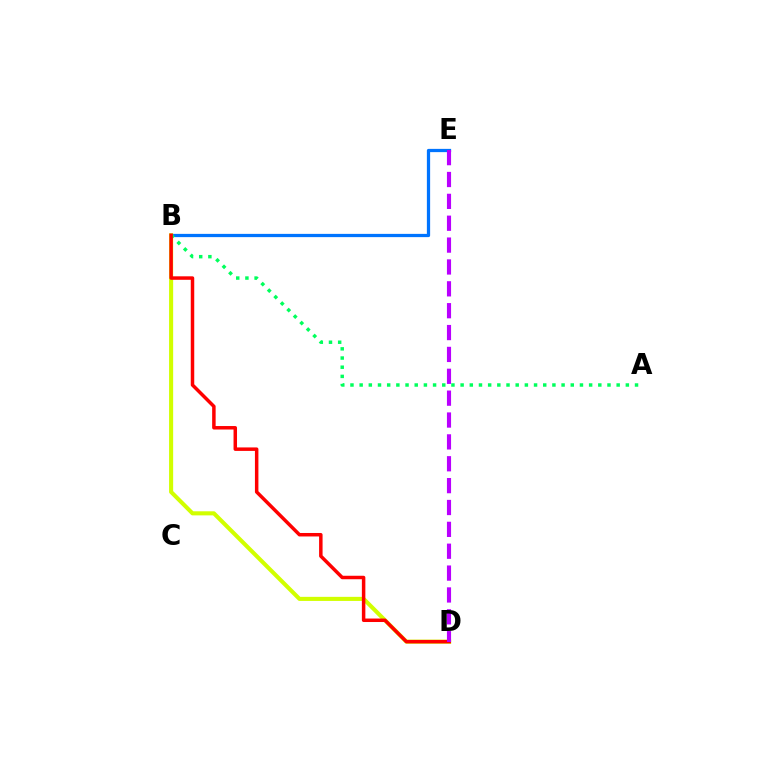{('B', 'E'): [{'color': '#0074ff', 'line_style': 'solid', 'thickness': 2.34}], ('B', 'D'): [{'color': '#d1ff00', 'line_style': 'solid', 'thickness': 2.94}, {'color': '#ff0000', 'line_style': 'solid', 'thickness': 2.51}], ('A', 'B'): [{'color': '#00ff5c', 'line_style': 'dotted', 'thickness': 2.49}], ('D', 'E'): [{'color': '#b900ff', 'line_style': 'dashed', 'thickness': 2.97}]}